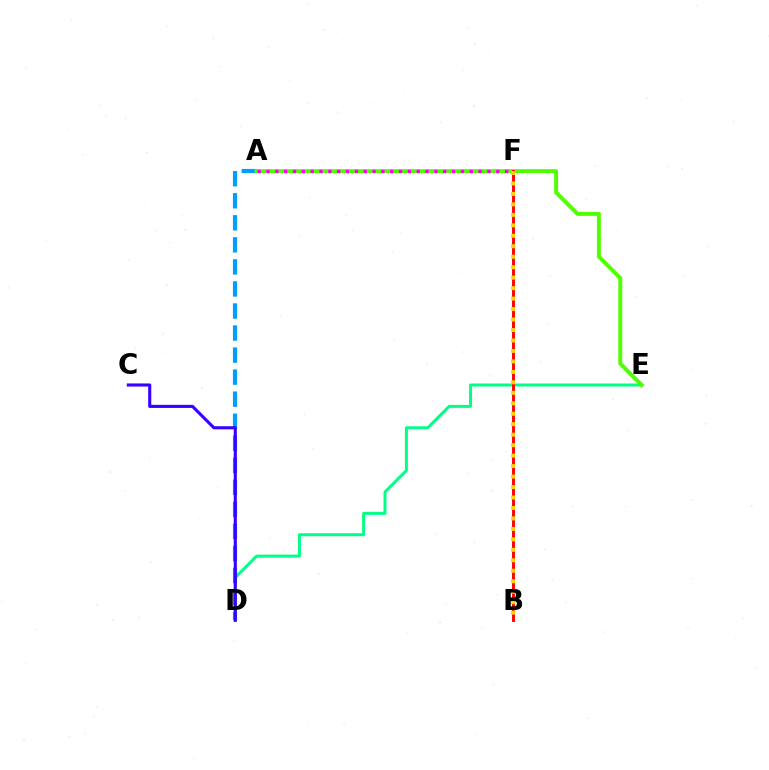{('D', 'E'): [{'color': '#00ff86', 'line_style': 'solid', 'thickness': 2.15}], ('A', 'D'): [{'color': '#009eff', 'line_style': 'dashed', 'thickness': 2.99}], ('A', 'E'): [{'color': '#4fff00', 'line_style': 'solid', 'thickness': 2.83}], ('B', 'F'): [{'color': '#ff0000', 'line_style': 'solid', 'thickness': 2.1}, {'color': '#ffd500', 'line_style': 'dotted', 'thickness': 2.84}], ('A', 'F'): [{'color': '#ff00ed', 'line_style': 'dotted', 'thickness': 2.4}], ('C', 'D'): [{'color': '#3700ff', 'line_style': 'solid', 'thickness': 2.23}]}